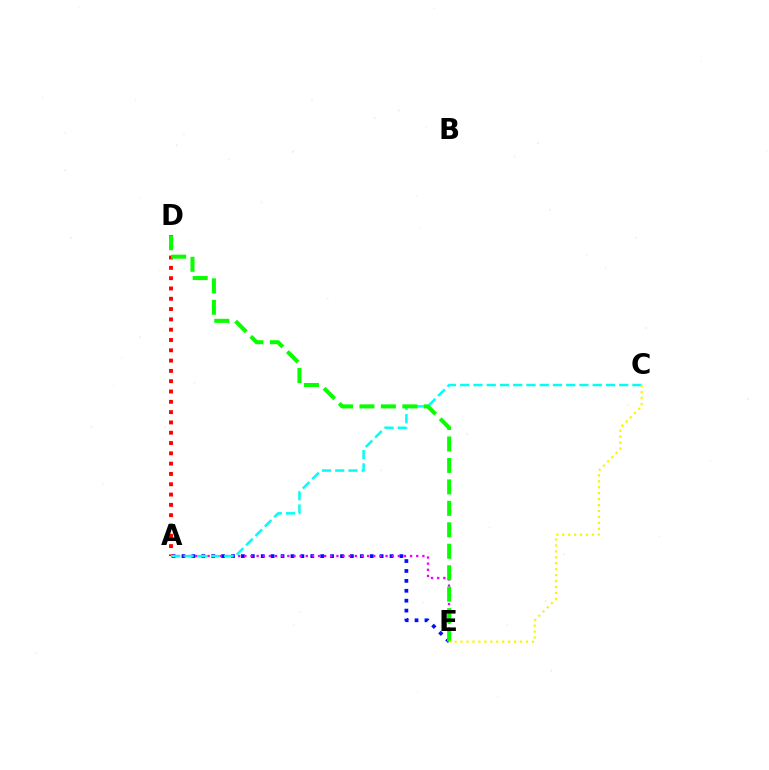{('A', 'E'): [{'color': '#0010ff', 'line_style': 'dotted', 'thickness': 2.69}, {'color': '#ee00ff', 'line_style': 'dotted', 'thickness': 1.67}], ('A', 'D'): [{'color': '#ff0000', 'line_style': 'dotted', 'thickness': 2.8}], ('A', 'C'): [{'color': '#00fff6', 'line_style': 'dashed', 'thickness': 1.8}], ('D', 'E'): [{'color': '#08ff00', 'line_style': 'dashed', 'thickness': 2.91}], ('C', 'E'): [{'color': '#fcf500', 'line_style': 'dotted', 'thickness': 1.61}]}